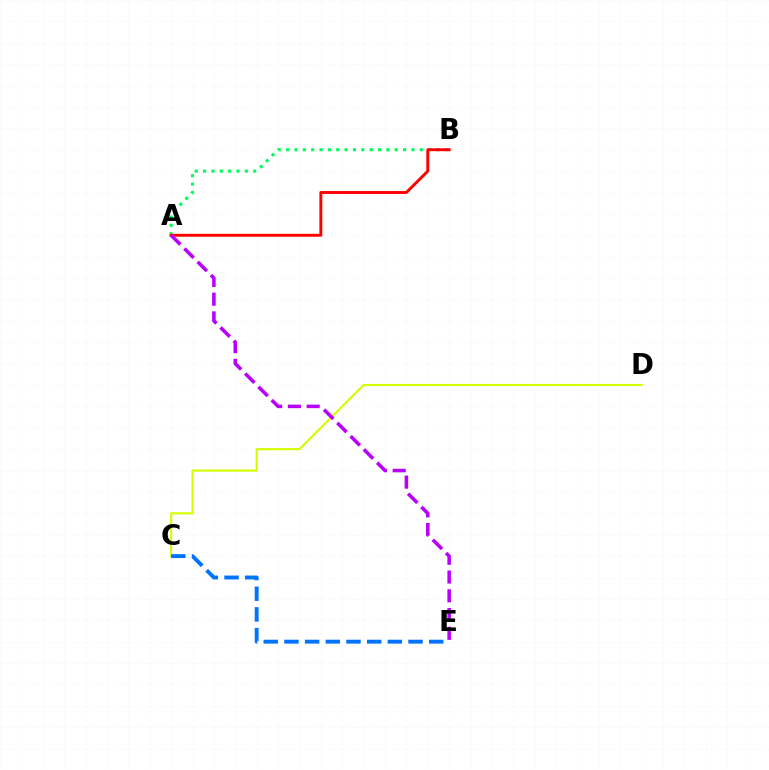{('A', 'B'): [{'color': '#00ff5c', 'line_style': 'dotted', 'thickness': 2.27}, {'color': '#ff0000', 'line_style': 'solid', 'thickness': 2.1}], ('C', 'D'): [{'color': '#d1ff00', 'line_style': 'solid', 'thickness': 1.53}], ('C', 'E'): [{'color': '#0074ff', 'line_style': 'dashed', 'thickness': 2.81}], ('A', 'E'): [{'color': '#b900ff', 'line_style': 'dashed', 'thickness': 2.55}]}